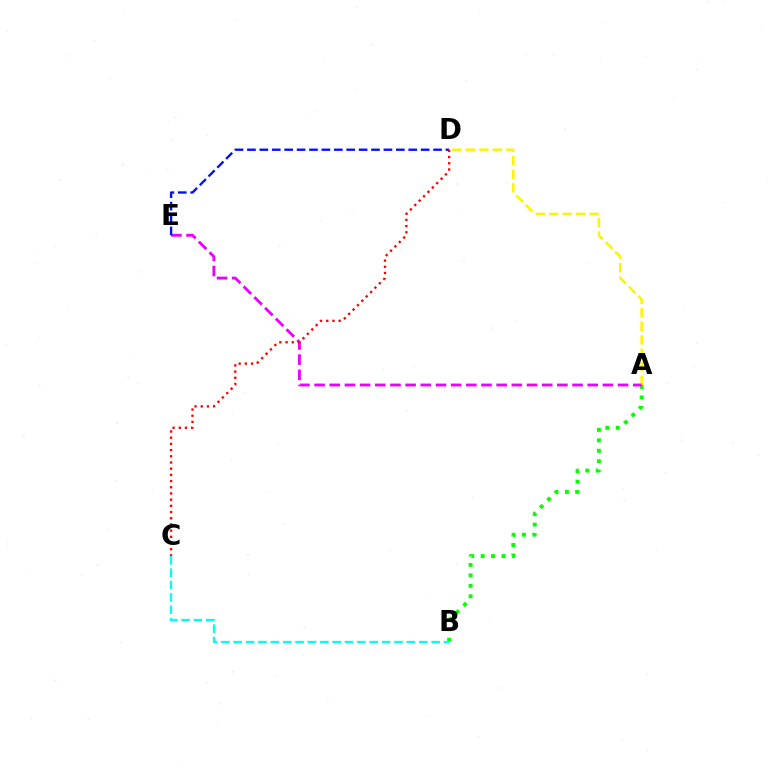{('A', 'D'): [{'color': '#fcf500', 'line_style': 'dashed', 'thickness': 1.83}], ('A', 'B'): [{'color': '#08ff00', 'line_style': 'dotted', 'thickness': 2.84}], ('A', 'E'): [{'color': '#ee00ff', 'line_style': 'dashed', 'thickness': 2.06}], ('B', 'C'): [{'color': '#00fff6', 'line_style': 'dashed', 'thickness': 1.68}], ('D', 'E'): [{'color': '#0010ff', 'line_style': 'dashed', 'thickness': 1.69}], ('C', 'D'): [{'color': '#ff0000', 'line_style': 'dotted', 'thickness': 1.68}]}